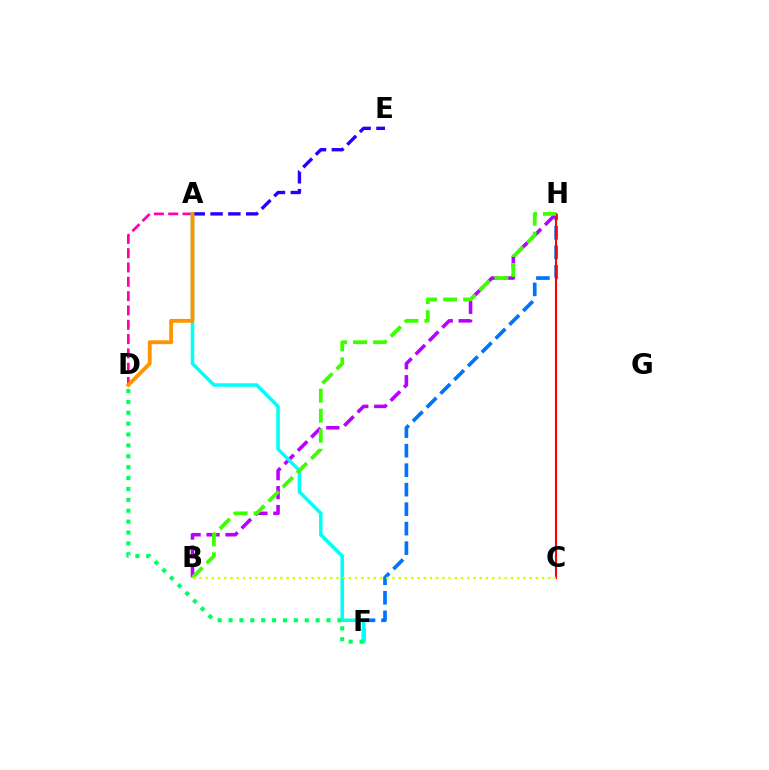{('F', 'H'): [{'color': '#0074ff', 'line_style': 'dashed', 'thickness': 2.65}], ('A', 'D'): [{'color': '#ff00ac', 'line_style': 'dashed', 'thickness': 1.95}, {'color': '#ff9400', 'line_style': 'solid', 'thickness': 2.77}], ('B', 'H'): [{'color': '#b900ff', 'line_style': 'dashed', 'thickness': 2.57}, {'color': '#3dff00', 'line_style': 'dashed', 'thickness': 2.72}], ('A', 'F'): [{'color': '#00fff6', 'line_style': 'solid', 'thickness': 2.54}], ('D', 'F'): [{'color': '#00ff5c', 'line_style': 'dotted', 'thickness': 2.96}], ('A', 'E'): [{'color': '#2500ff', 'line_style': 'dashed', 'thickness': 2.42}], ('C', 'H'): [{'color': '#ff0000', 'line_style': 'solid', 'thickness': 1.52}], ('B', 'C'): [{'color': '#d1ff00', 'line_style': 'dotted', 'thickness': 1.69}]}